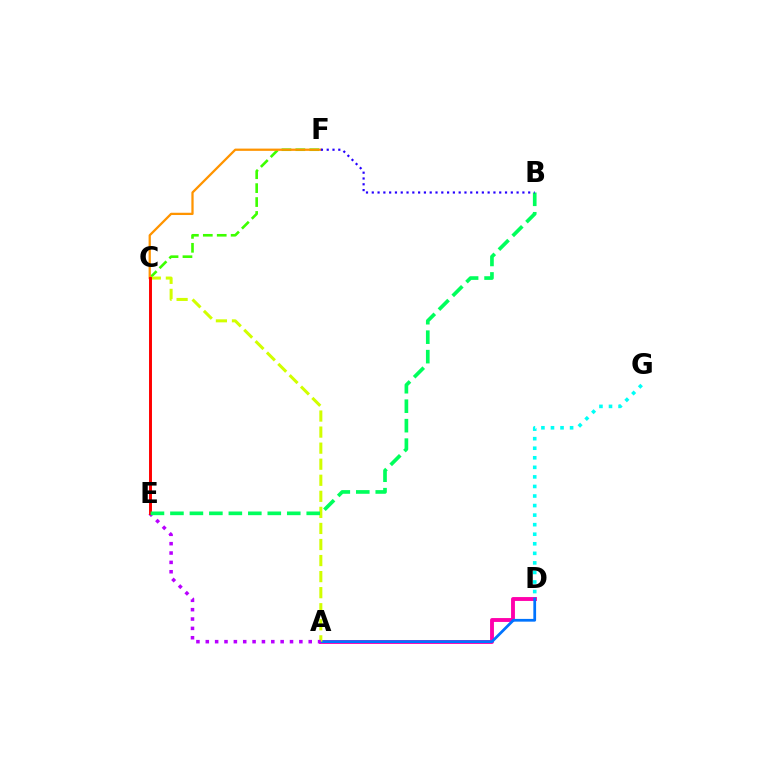{('D', 'G'): [{'color': '#00fff6', 'line_style': 'dotted', 'thickness': 2.6}], ('A', 'D'): [{'color': '#ff00ac', 'line_style': 'solid', 'thickness': 2.79}, {'color': '#0074ff', 'line_style': 'solid', 'thickness': 1.97}], ('C', 'F'): [{'color': '#3dff00', 'line_style': 'dashed', 'thickness': 1.89}, {'color': '#ff9400', 'line_style': 'solid', 'thickness': 1.63}], ('A', 'C'): [{'color': '#d1ff00', 'line_style': 'dashed', 'thickness': 2.18}], ('A', 'E'): [{'color': '#b900ff', 'line_style': 'dotted', 'thickness': 2.54}], ('C', 'E'): [{'color': '#ff0000', 'line_style': 'solid', 'thickness': 2.11}], ('B', 'E'): [{'color': '#00ff5c', 'line_style': 'dashed', 'thickness': 2.65}], ('B', 'F'): [{'color': '#2500ff', 'line_style': 'dotted', 'thickness': 1.57}]}